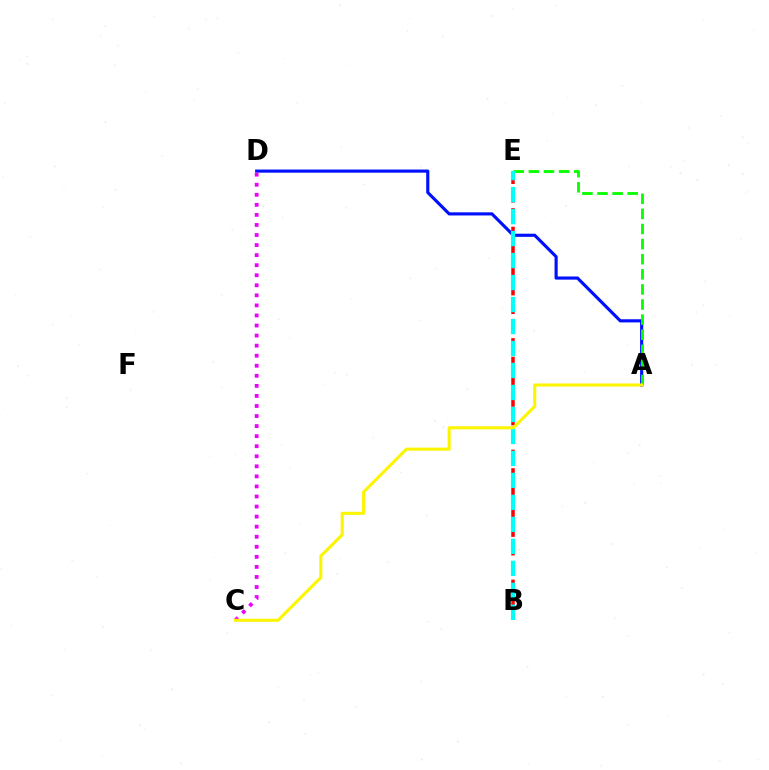{('B', 'E'): [{'color': '#ff0000', 'line_style': 'dashed', 'thickness': 2.52}, {'color': '#00fff6', 'line_style': 'dashed', 'thickness': 2.99}], ('A', 'D'): [{'color': '#0010ff', 'line_style': 'solid', 'thickness': 2.26}], ('C', 'D'): [{'color': '#ee00ff', 'line_style': 'dotted', 'thickness': 2.73}], ('A', 'E'): [{'color': '#08ff00', 'line_style': 'dashed', 'thickness': 2.05}], ('A', 'C'): [{'color': '#fcf500', 'line_style': 'solid', 'thickness': 2.21}]}